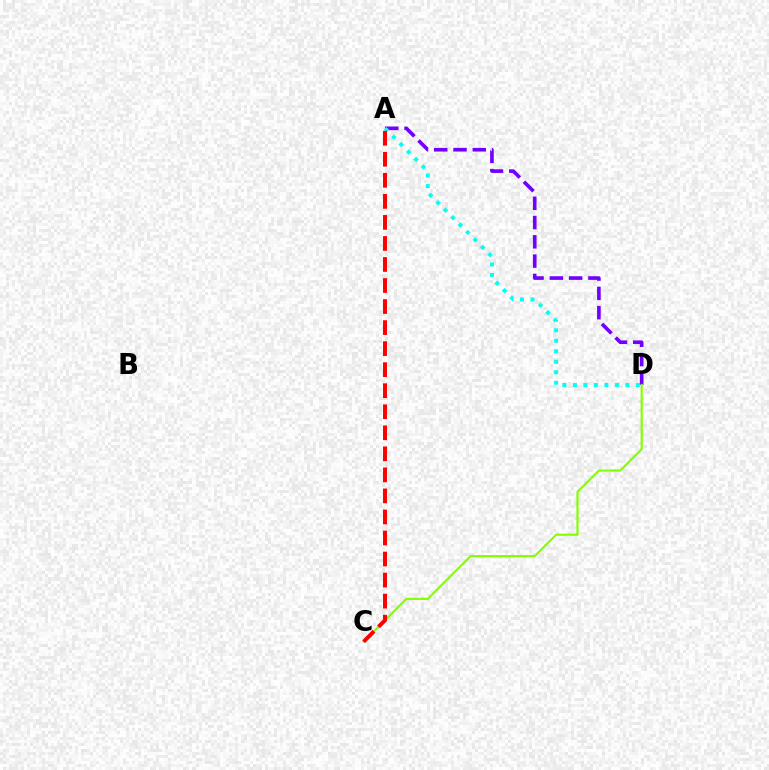{('A', 'D'): [{'color': '#7200ff', 'line_style': 'dashed', 'thickness': 2.62}, {'color': '#00fff6', 'line_style': 'dotted', 'thickness': 2.85}], ('C', 'D'): [{'color': '#84ff00', 'line_style': 'solid', 'thickness': 1.56}], ('A', 'C'): [{'color': '#ff0000', 'line_style': 'dashed', 'thickness': 2.86}]}